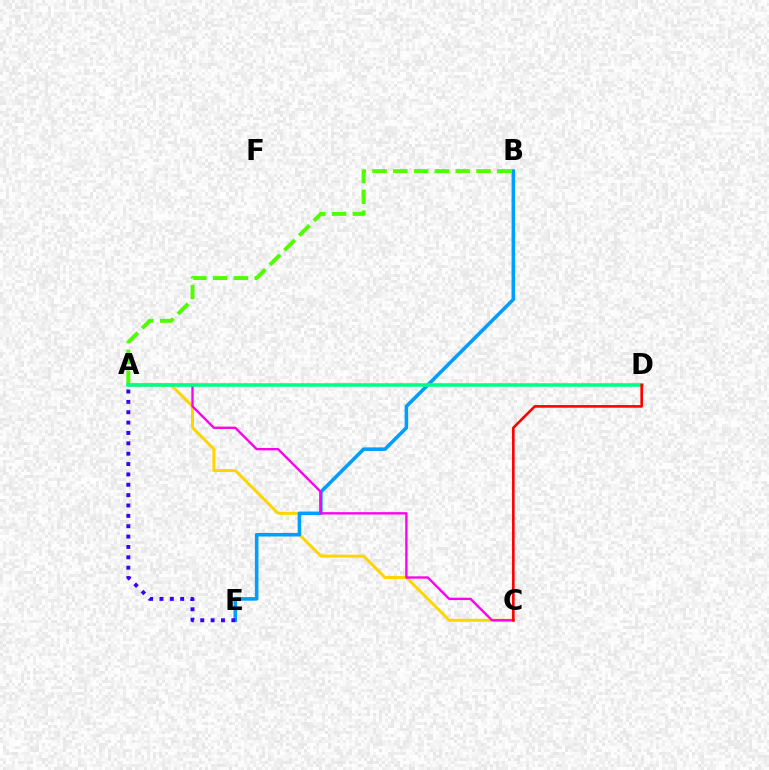{('A', 'C'): [{'color': '#ffd500', 'line_style': 'solid', 'thickness': 2.13}, {'color': '#ff00ed', 'line_style': 'solid', 'thickness': 1.69}], ('B', 'E'): [{'color': '#009eff', 'line_style': 'solid', 'thickness': 2.57}], ('A', 'B'): [{'color': '#4fff00', 'line_style': 'dashed', 'thickness': 2.83}], ('A', 'D'): [{'color': '#00ff86', 'line_style': 'solid', 'thickness': 2.55}], ('A', 'E'): [{'color': '#3700ff', 'line_style': 'dotted', 'thickness': 2.82}], ('C', 'D'): [{'color': '#ff0000', 'line_style': 'solid', 'thickness': 1.88}]}